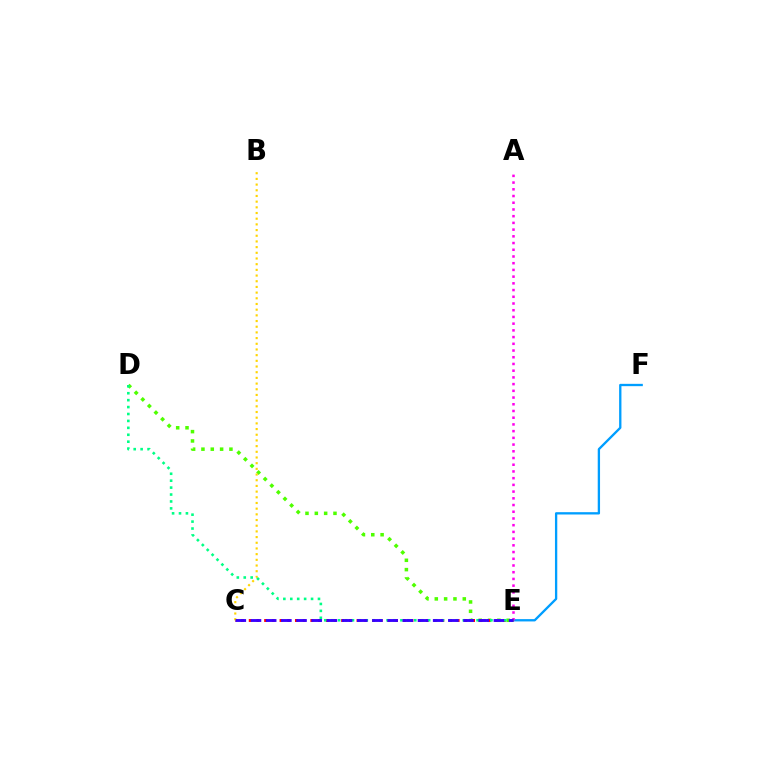{('D', 'E'): [{'color': '#4fff00', 'line_style': 'dotted', 'thickness': 2.54}, {'color': '#00ff86', 'line_style': 'dotted', 'thickness': 1.88}], ('E', 'F'): [{'color': '#009eff', 'line_style': 'solid', 'thickness': 1.67}], ('A', 'E'): [{'color': '#ff00ed', 'line_style': 'dotted', 'thickness': 1.83}], ('C', 'E'): [{'color': '#ff0000', 'line_style': 'dotted', 'thickness': 2.09}, {'color': '#3700ff', 'line_style': 'dashed', 'thickness': 2.06}], ('B', 'C'): [{'color': '#ffd500', 'line_style': 'dotted', 'thickness': 1.54}]}